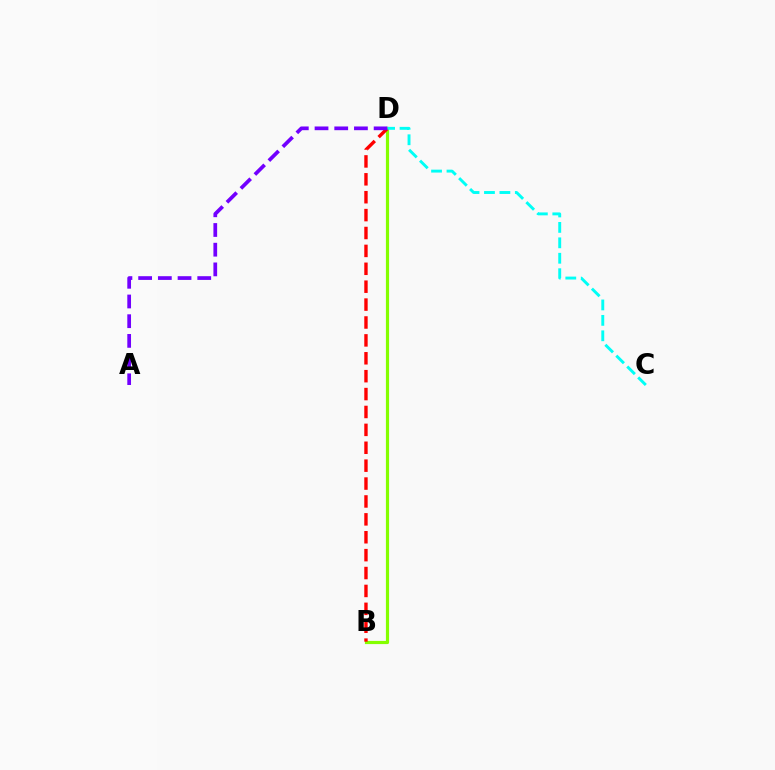{('B', 'D'): [{'color': '#84ff00', 'line_style': 'solid', 'thickness': 2.29}, {'color': '#ff0000', 'line_style': 'dashed', 'thickness': 2.43}], ('A', 'D'): [{'color': '#7200ff', 'line_style': 'dashed', 'thickness': 2.68}], ('C', 'D'): [{'color': '#00fff6', 'line_style': 'dashed', 'thickness': 2.1}]}